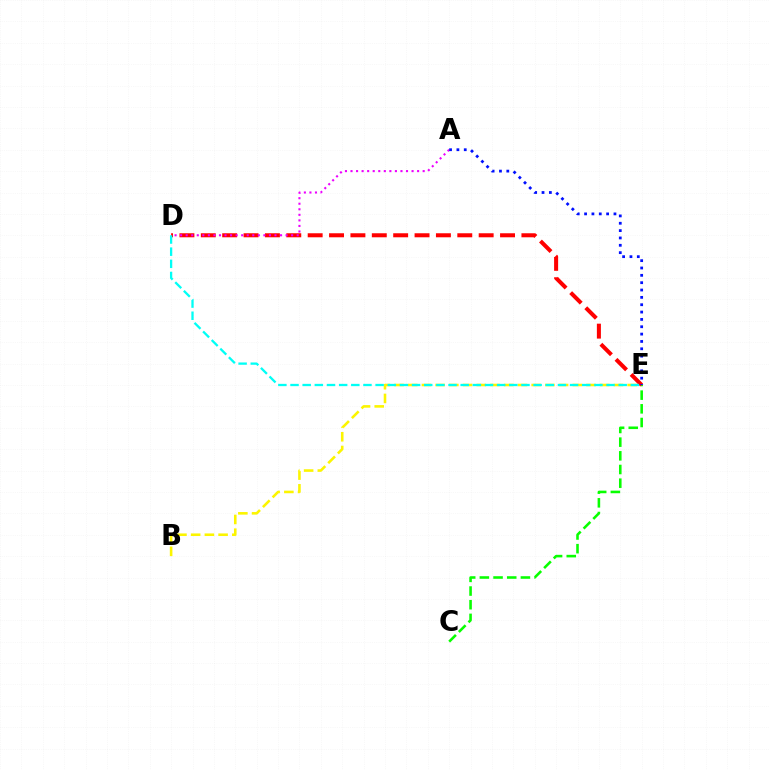{('B', 'E'): [{'color': '#fcf500', 'line_style': 'dashed', 'thickness': 1.86}], ('C', 'E'): [{'color': '#08ff00', 'line_style': 'dashed', 'thickness': 1.86}], ('D', 'E'): [{'color': '#ff0000', 'line_style': 'dashed', 'thickness': 2.9}, {'color': '#00fff6', 'line_style': 'dashed', 'thickness': 1.65}], ('A', 'D'): [{'color': '#ee00ff', 'line_style': 'dotted', 'thickness': 1.51}], ('A', 'E'): [{'color': '#0010ff', 'line_style': 'dotted', 'thickness': 2.0}]}